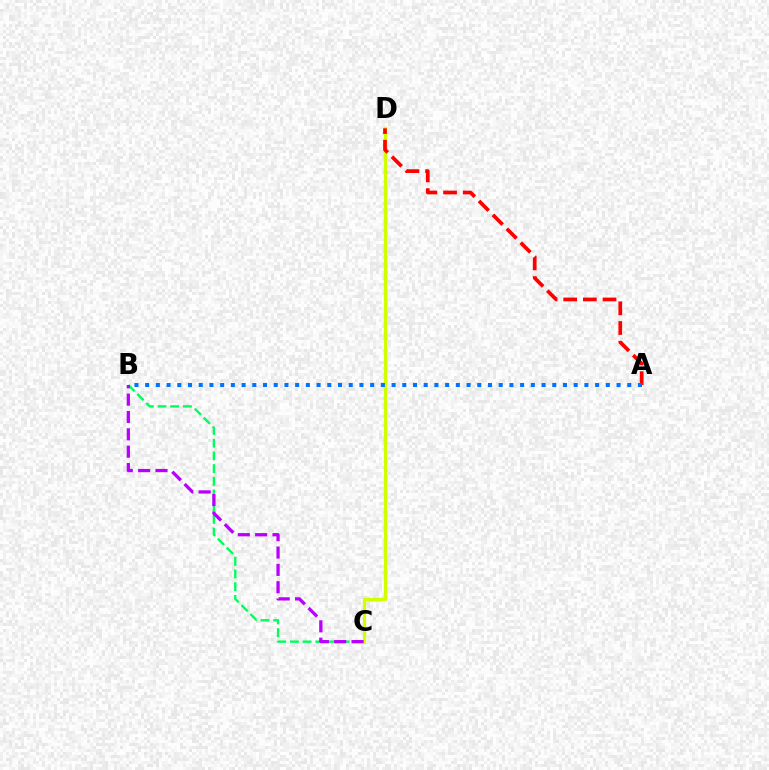{('B', 'C'): [{'color': '#00ff5c', 'line_style': 'dashed', 'thickness': 1.72}, {'color': '#b900ff', 'line_style': 'dashed', 'thickness': 2.36}], ('C', 'D'): [{'color': '#d1ff00', 'line_style': 'solid', 'thickness': 2.34}], ('A', 'D'): [{'color': '#ff0000', 'line_style': 'dashed', 'thickness': 2.67}], ('A', 'B'): [{'color': '#0074ff', 'line_style': 'dotted', 'thickness': 2.91}]}